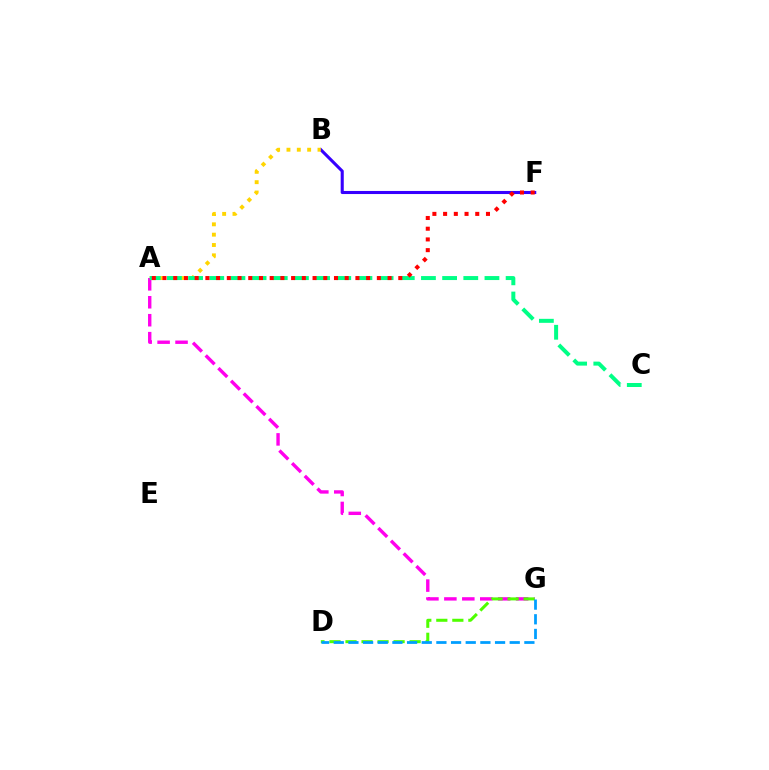{('B', 'F'): [{'color': '#3700ff', 'line_style': 'solid', 'thickness': 2.22}], ('A', 'B'): [{'color': '#ffd500', 'line_style': 'dotted', 'thickness': 2.81}], ('A', 'G'): [{'color': '#ff00ed', 'line_style': 'dashed', 'thickness': 2.44}], ('A', 'C'): [{'color': '#00ff86', 'line_style': 'dashed', 'thickness': 2.88}], ('D', 'G'): [{'color': '#4fff00', 'line_style': 'dashed', 'thickness': 2.18}, {'color': '#009eff', 'line_style': 'dashed', 'thickness': 1.99}], ('A', 'F'): [{'color': '#ff0000', 'line_style': 'dotted', 'thickness': 2.91}]}